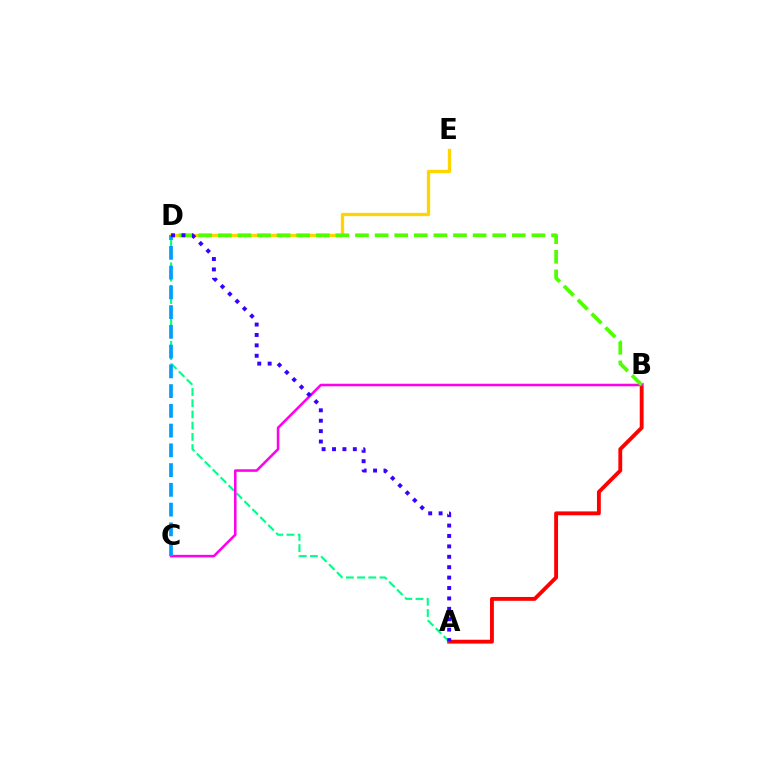{('D', 'E'): [{'color': '#ffd500', 'line_style': 'solid', 'thickness': 2.39}], ('A', 'B'): [{'color': '#ff0000', 'line_style': 'solid', 'thickness': 2.78}], ('A', 'D'): [{'color': '#00ff86', 'line_style': 'dashed', 'thickness': 1.52}, {'color': '#3700ff', 'line_style': 'dotted', 'thickness': 2.83}], ('B', 'C'): [{'color': '#ff00ed', 'line_style': 'solid', 'thickness': 1.83}], ('B', 'D'): [{'color': '#4fff00', 'line_style': 'dashed', 'thickness': 2.66}], ('C', 'D'): [{'color': '#009eff', 'line_style': 'dashed', 'thickness': 2.68}]}